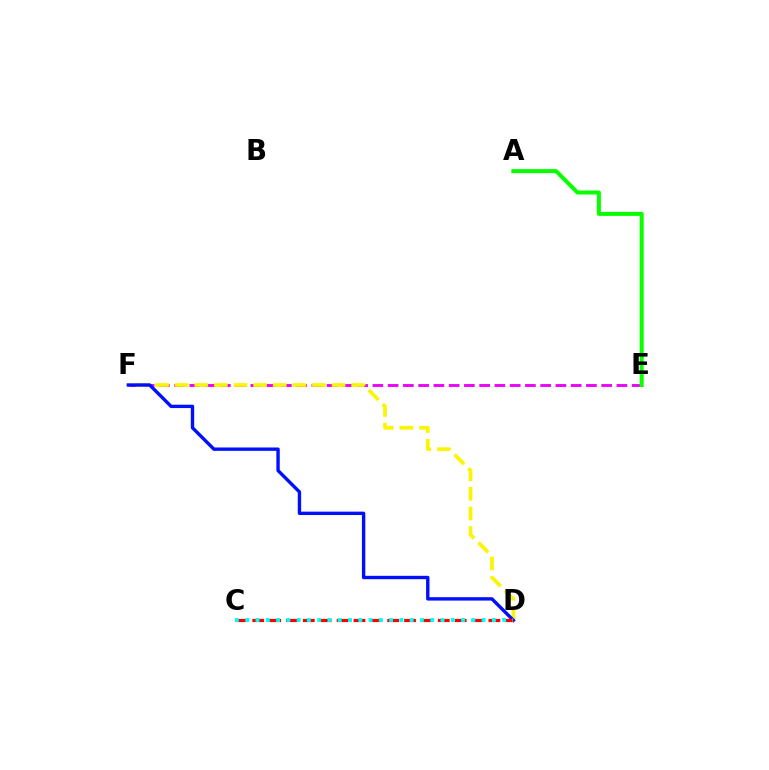{('E', 'F'): [{'color': '#ee00ff', 'line_style': 'dashed', 'thickness': 2.07}], ('D', 'F'): [{'color': '#fcf500', 'line_style': 'dashed', 'thickness': 2.66}, {'color': '#0010ff', 'line_style': 'solid', 'thickness': 2.43}], ('C', 'D'): [{'color': '#ff0000', 'line_style': 'dashed', 'thickness': 2.29}, {'color': '#00fff6', 'line_style': 'dotted', 'thickness': 2.79}], ('A', 'E'): [{'color': '#08ff00', 'line_style': 'solid', 'thickness': 2.9}]}